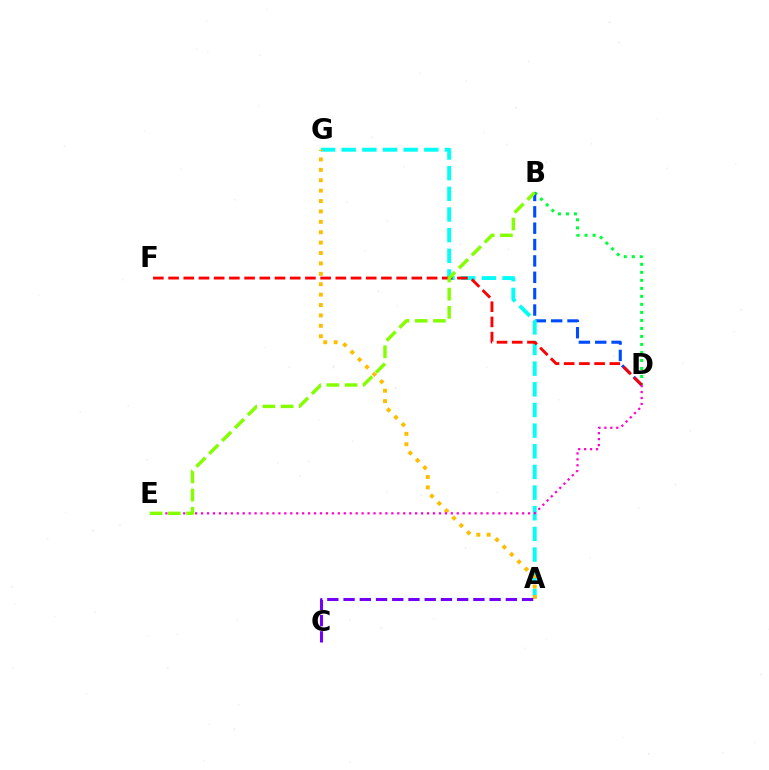{('B', 'D'): [{'color': '#00ff39', 'line_style': 'dotted', 'thickness': 2.18}, {'color': '#004bff', 'line_style': 'dashed', 'thickness': 2.22}], ('A', 'G'): [{'color': '#00fff6', 'line_style': 'dashed', 'thickness': 2.81}, {'color': '#ffbd00', 'line_style': 'dotted', 'thickness': 2.83}], ('D', 'F'): [{'color': '#ff0000', 'line_style': 'dashed', 'thickness': 2.07}], ('D', 'E'): [{'color': '#ff00cf', 'line_style': 'dotted', 'thickness': 1.62}], ('A', 'C'): [{'color': '#7200ff', 'line_style': 'dashed', 'thickness': 2.2}], ('B', 'E'): [{'color': '#84ff00', 'line_style': 'dashed', 'thickness': 2.47}]}